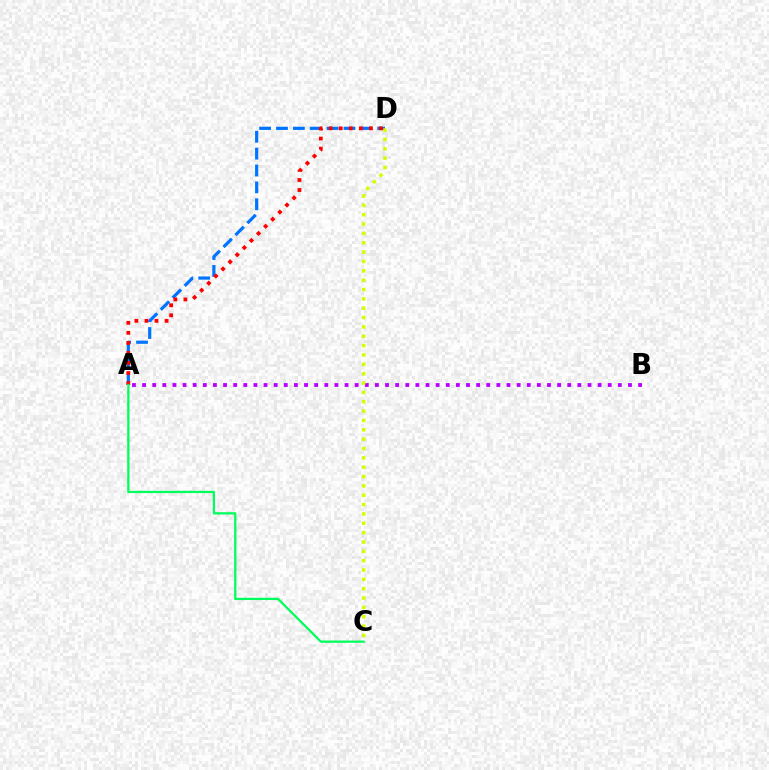{('A', 'D'): [{'color': '#0074ff', 'line_style': 'dashed', 'thickness': 2.29}, {'color': '#ff0000', 'line_style': 'dotted', 'thickness': 2.73}], ('A', 'B'): [{'color': '#b900ff', 'line_style': 'dotted', 'thickness': 2.75}], ('C', 'D'): [{'color': '#d1ff00', 'line_style': 'dotted', 'thickness': 2.54}], ('A', 'C'): [{'color': '#00ff5c', 'line_style': 'solid', 'thickness': 1.63}]}